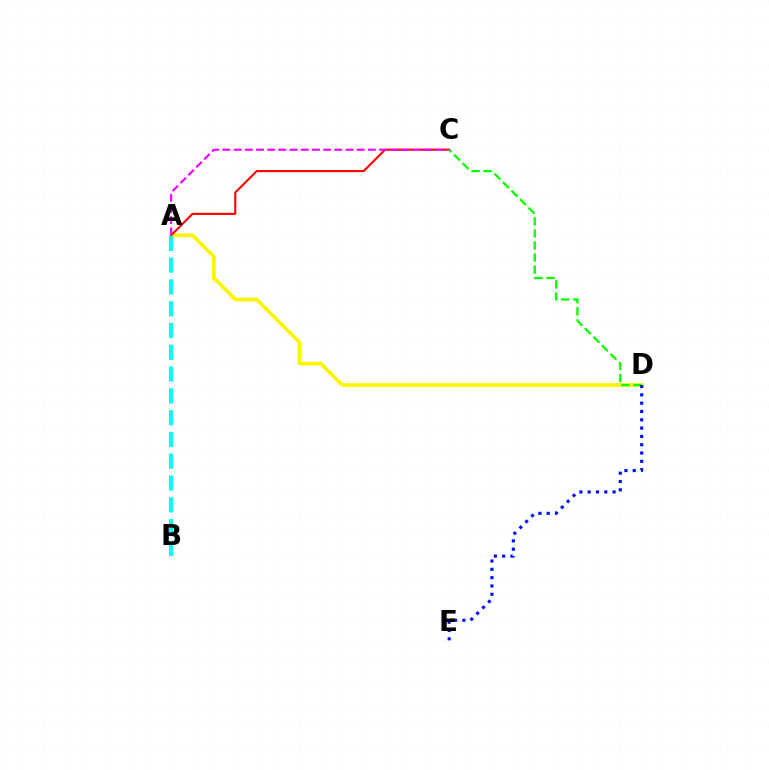{('A', 'D'): [{'color': '#fcf500', 'line_style': 'solid', 'thickness': 2.68}], ('A', 'C'): [{'color': '#ff0000', 'line_style': 'solid', 'thickness': 1.51}, {'color': '#ee00ff', 'line_style': 'dashed', 'thickness': 1.52}], ('C', 'D'): [{'color': '#08ff00', 'line_style': 'dashed', 'thickness': 1.64}], ('D', 'E'): [{'color': '#0010ff', 'line_style': 'dotted', 'thickness': 2.26}], ('A', 'B'): [{'color': '#00fff6', 'line_style': 'dashed', 'thickness': 2.96}]}